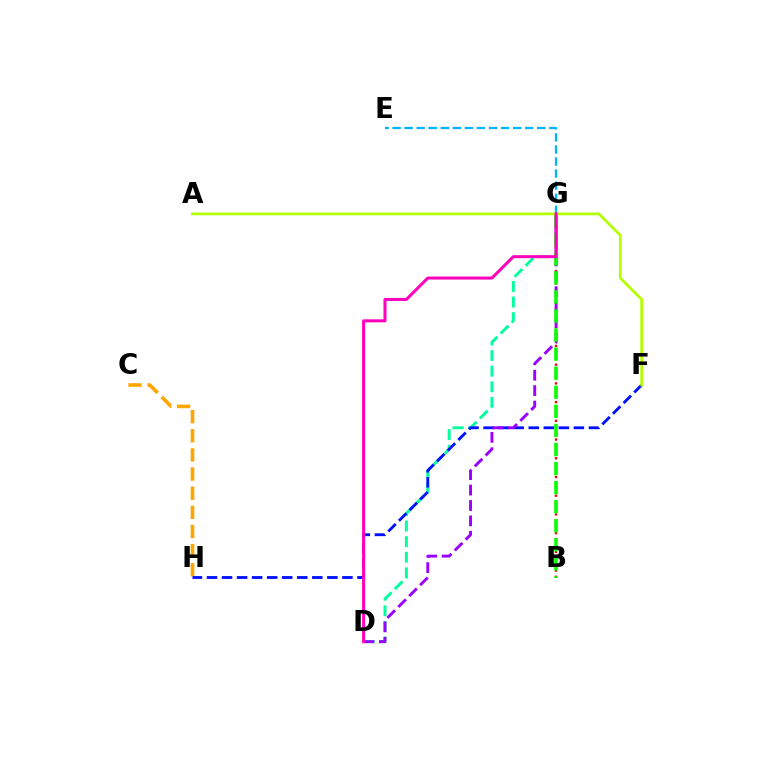{('D', 'G'): [{'color': '#00ff9d', 'line_style': 'dashed', 'thickness': 2.12}, {'color': '#9b00ff', 'line_style': 'dashed', 'thickness': 2.09}, {'color': '#ff00bd', 'line_style': 'solid', 'thickness': 2.18}], ('B', 'G'): [{'color': '#ff0000', 'line_style': 'dotted', 'thickness': 1.7}, {'color': '#08ff00', 'line_style': 'dashed', 'thickness': 2.59}], ('C', 'H'): [{'color': '#ffa500', 'line_style': 'dashed', 'thickness': 2.6}], ('E', 'G'): [{'color': '#00b5ff', 'line_style': 'dashed', 'thickness': 1.64}], ('F', 'H'): [{'color': '#0010ff', 'line_style': 'dashed', 'thickness': 2.04}], ('A', 'F'): [{'color': '#b3ff00', 'line_style': 'solid', 'thickness': 1.96}]}